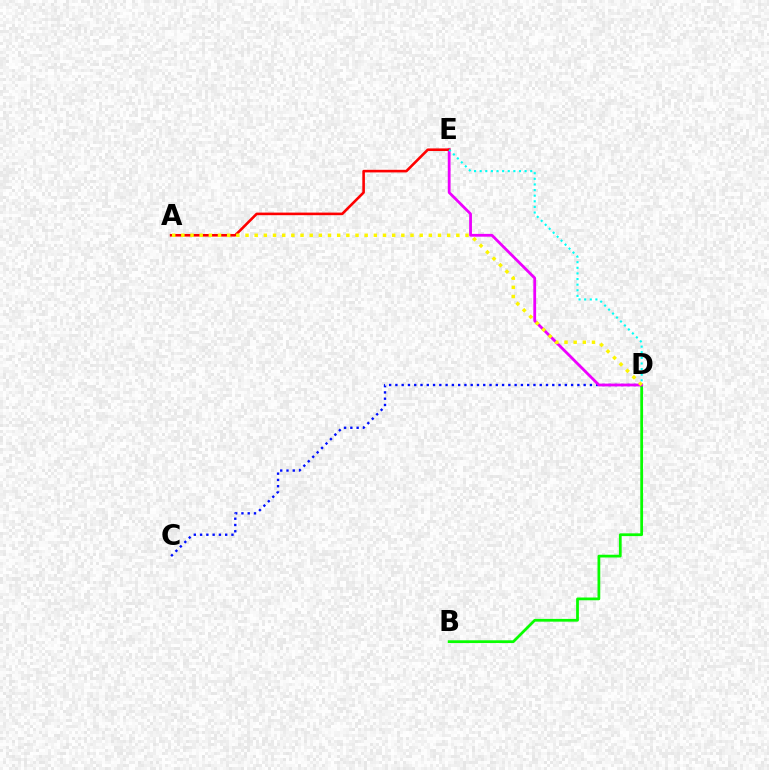{('B', 'D'): [{'color': '#08ff00', 'line_style': 'solid', 'thickness': 1.98}], ('C', 'D'): [{'color': '#0010ff', 'line_style': 'dotted', 'thickness': 1.7}], ('D', 'E'): [{'color': '#ee00ff', 'line_style': 'solid', 'thickness': 2.01}, {'color': '#00fff6', 'line_style': 'dotted', 'thickness': 1.53}], ('A', 'E'): [{'color': '#ff0000', 'line_style': 'solid', 'thickness': 1.87}], ('A', 'D'): [{'color': '#fcf500', 'line_style': 'dotted', 'thickness': 2.49}]}